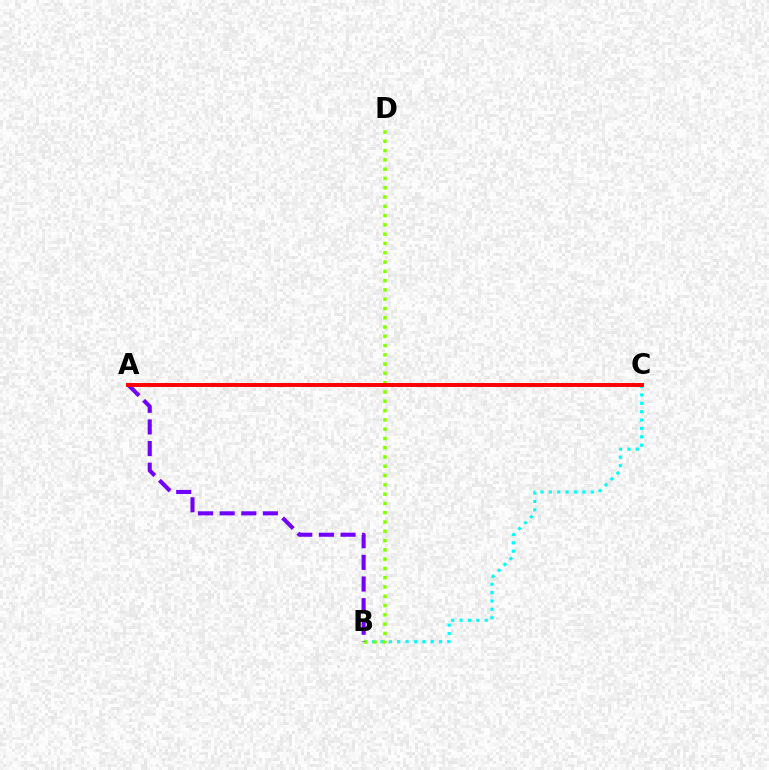{('B', 'C'): [{'color': '#00fff6', 'line_style': 'dotted', 'thickness': 2.27}], ('B', 'D'): [{'color': '#84ff00', 'line_style': 'dotted', 'thickness': 2.52}], ('A', 'B'): [{'color': '#7200ff', 'line_style': 'dashed', 'thickness': 2.94}], ('A', 'C'): [{'color': '#ff0000', 'line_style': 'solid', 'thickness': 2.84}]}